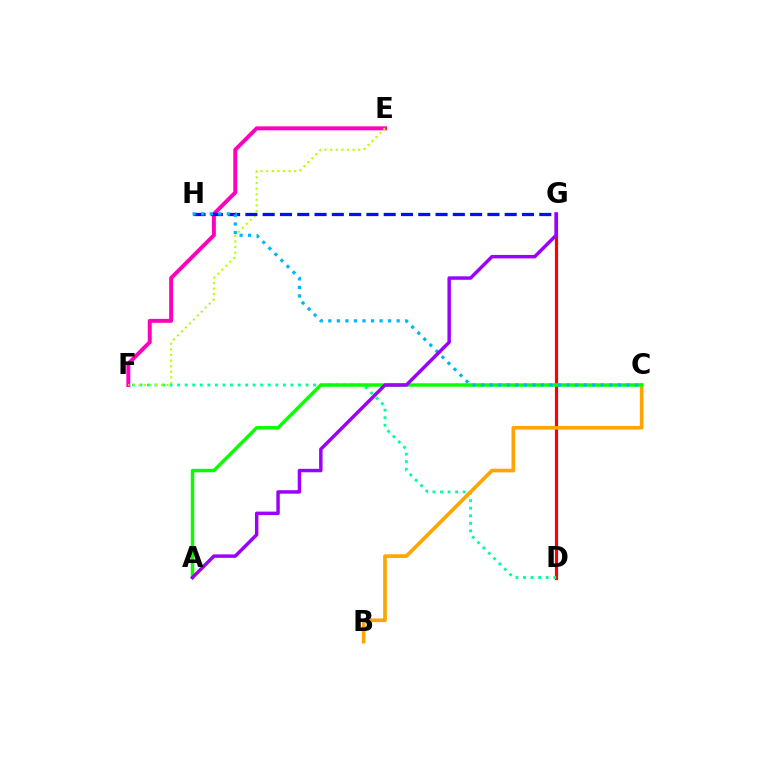{('D', 'G'): [{'color': '#ff0000', 'line_style': 'solid', 'thickness': 2.3}], ('D', 'F'): [{'color': '#00ff9d', 'line_style': 'dotted', 'thickness': 2.05}], ('E', 'F'): [{'color': '#ff00bd', 'line_style': 'solid', 'thickness': 2.84}, {'color': '#b3ff00', 'line_style': 'dotted', 'thickness': 1.52}], ('B', 'C'): [{'color': '#ffa500', 'line_style': 'solid', 'thickness': 2.63}], ('A', 'C'): [{'color': '#08ff00', 'line_style': 'solid', 'thickness': 2.48}], ('G', 'H'): [{'color': '#0010ff', 'line_style': 'dashed', 'thickness': 2.35}], ('C', 'H'): [{'color': '#00b5ff', 'line_style': 'dotted', 'thickness': 2.32}], ('A', 'G'): [{'color': '#9b00ff', 'line_style': 'solid', 'thickness': 2.48}]}